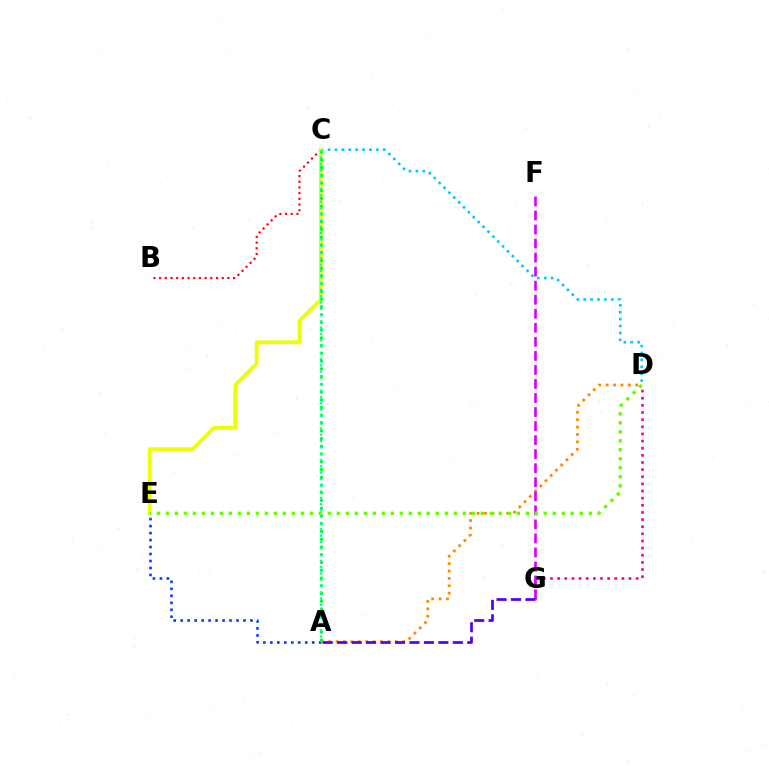{('A', 'E'): [{'color': '#003fff', 'line_style': 'dotted', 'thickness': 1.9}], ('B', 'C'): [{'color': '#ff0000', 'line_style': 'dotted', 'thickness': 1.55}], ('D', 'G'): [{'color': '#ff00a0', 'line_style': 'dotted', 'thickness': 1.94}], ('A', 'D'): [{'color': '#ff8800', 'line_style': 'dotted', 'thickness': 2.01}], ('C', 'D'): [{'color': '#00c7ff', 'line_style': 'dotted', 'thickness': 1.88}], ('F', 'G'): [{'color': '#d600ff', 'line_style': 'dashed', 'thickness': 1.91}], ('C', 'E'): [{'color': '#eeff00', 'line_style': 'solid', 'thickness': 2.74}], ('A', 'G'): [{'color': '#4f00ff', 'line_style': 'dashed', 'thickness': 1.96}], ('A', 'C'): [{'color': '#00ff27', 'line_style': 'dotted', 'thickness': 2.1}, {'color': '#00ffaf', 'line_style': 'dotted', 'thickness': 1.71}], ('D', 'E'): [{'color': '#66ff00', 'line_style': 'dotted', 'thickness': 2.44}]}